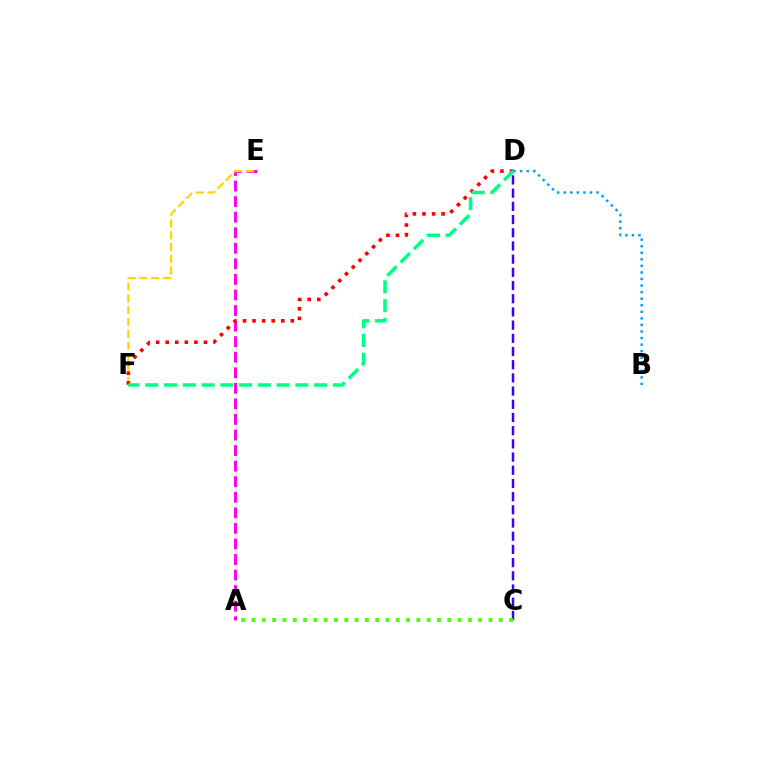{('B', 'D'): [{'color': '#009eff', 'line_style': 'dotted', 'thickness': 1.78}], ('A', 'E'): [{'color': '#ff00ed', 'line_style': 'dashed', 'thickness': 2.11}], ('C', 'D'): [{'color': '#3700ff', 'line_style': 'dashed', 'thickness': 1.79}], ('A', 'C'): [{'color': '#4fff00', 'line_style': 'dotted', 'thickness': 2.8}], ('E', 'F'): [{'color': '#ffd500', 'line_style': 'dashed', 'thickness': 1.6}], ('D', 'F'): [{'color': '#ff0000', 'line_style': 'dotted', 'thickness': 2.6}, {'color': '#00ff86', 'line_style': 'dashed', 'thickness': 2.55}]}